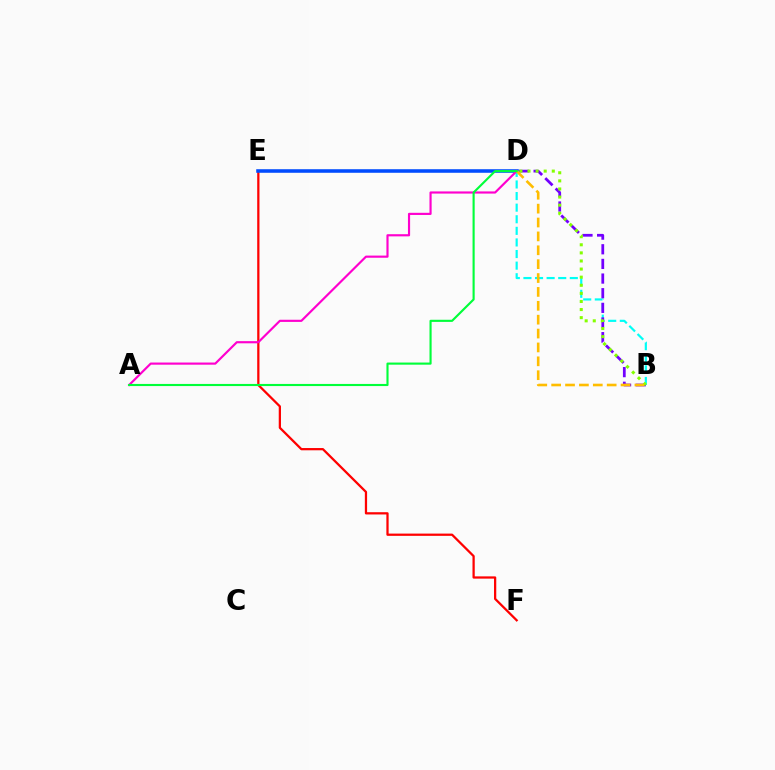{('E', 'F'): [{'color': '#ff0000', 'line_style': 'solid', 'thickness': 1.62}], ('B', 'D'): [{'color': '#00fff6', 'line_style': 'dashed', 'thickness': 1.58}, {'color': '#7200ff', 'line_style': 'dashed', 'thickness': 1.99}, {'color': '#84ff00', 'line_style': 'dotted', 'thickness': 2.2}, {'color': '#ffbd00', 'line_style': 'dashed', 'thickness': 1.89}], ('D', 'E'): [{'color': '#004bff', 'line_style': 'solid', 'thickness': 2.56}], ('A', 'D'): [{'color': '#ff00cf', 'line_style': 'solid', 'thickness': 1.56}, {'color': '#00ff39', 'line_style': 'solid', 'thickness': 1.53}]}